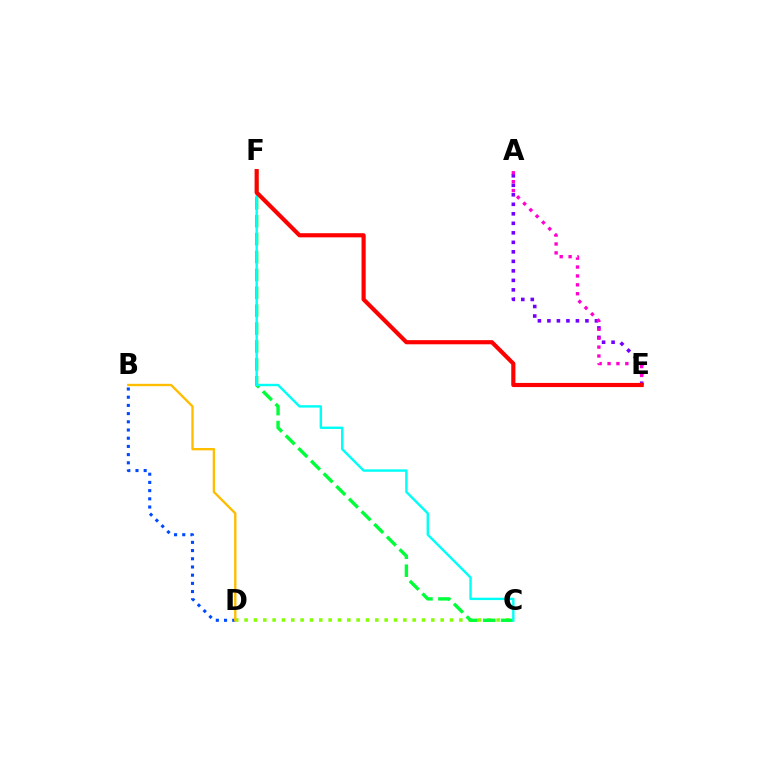{('B', 'D'): [{'color': '#004bff', 'line_style': 'dotted', 'thickness': 2.23}, {'color': '#ffbd00', 'line_style': 'solid', 'thickness': 1.7}], ('C', 'D'): [{'color': '#84ff00', 'line_style': 'dotted', 'thickness': 2.54}], ('A', 'E'): [{'color': '#7200ff', 'line_style': 'dotted', 'thickness': 2.58}, {'color': '#ff00cf', 'line_style': 'dotted', 'thickness': 2.42}], ('C', 'F'): [{'color': '#00ff39', 'line_style': 'dashed', 'thickness': 2.43}, {'color': '#00fff6', 'line_style': 'solid', 'thickness': 1.73}], ('E', 'F'): [{'color': '#ff0000', 'line_style': 'solid', 'thickness': 2.99}]}